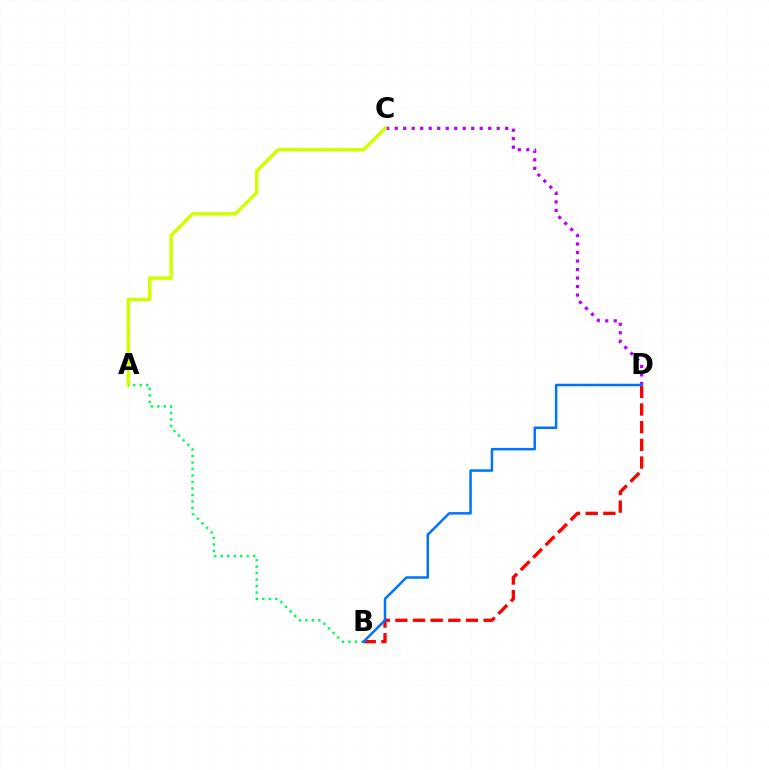{('C', 'D'): [{'color': '#b900ff', 'line_style': 'dotted', 'thickness': 2.31}], ('A', 'C'): [{'color': '#d1ff00', 'line_style': 'solid', 'thickness': 2.51}], ('B', 'D'): [{'color': '#ff0000', 'line_style': 'dashed', 'thickness': 2.4}, {'color': '#0074ff', 'line_style': 'solid', 'thickness': 1.8}], ('A', 'B'): [{'color': '#00ff5c', 'line_style': 'dotted', 'thickness': 1.76}]}